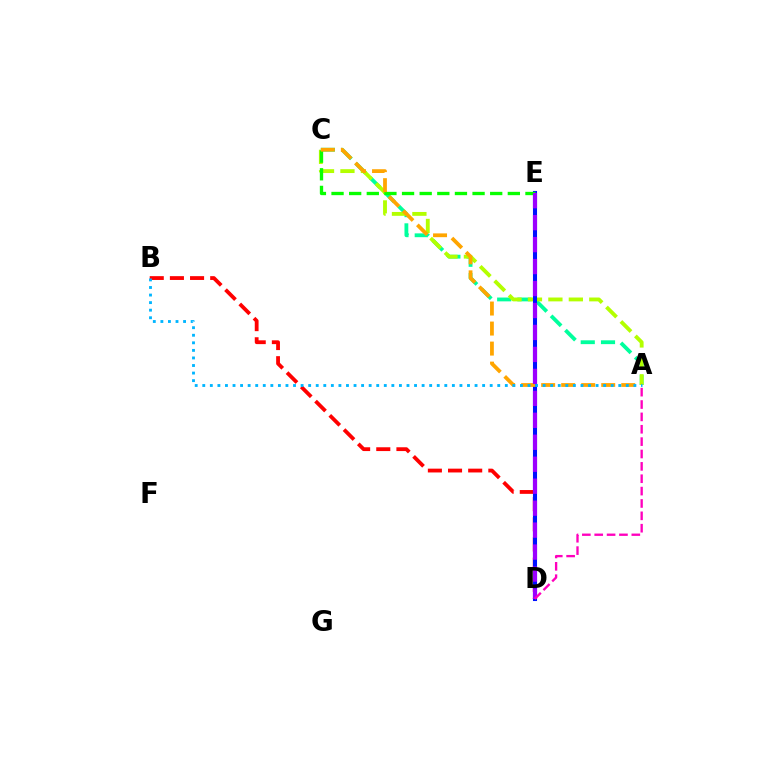{('B', 'D'): [{'color': '#ff0000', 'line_style': 'dashed', 'thickness': 2.74}], ('A', 'C'): [{'color': '#00ff9d', 'line_style': 'dashed', 'thickness': 2.75}, {'color': '#b3ff00', 'line_style': 'dashed', 'thickness': 2.78}, {'color': '#ffa500', 'line_style': 'dashed', 'thickness': 2.72}], ('D', 'E'): [{'color': '#0010ff', 'line_style': 'solid', 'thickness': 2.93}, {'color': '#9b00ff', 'line_style': 'dashed', 'thickness': 2.98}], ('C', 'E'): [{'color': '#08ff00', 'line_style': 'dashed', 'thickness': 2.39}], ('A', 'D'): [{'color': '#ff00bd', 'line_style': 'dashed', 'thickness': 1.68}], ('A', 'B'): [{'color': '#00b5ff', 'line_style': 'dotted', 'thickness': 2.06}]}